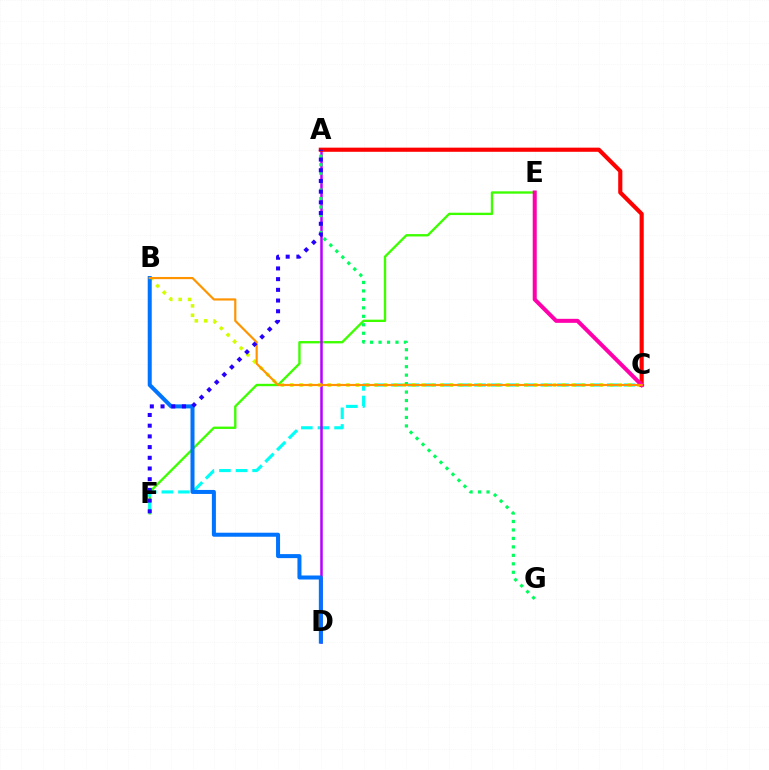{('E', 'F'): [{'color': '#3dff00', 'line_style': 'solid', 'thickness': 1.69}], ('C', 'F'): [{'color': '#00fff6', 'line_style': 'dashed', 'thickness': 2.26}], ('A', 'D'): [{'color': '#b900ff', 'line_style': 'solid', 'thickness': 1.81}], ('B', 'C'): [{'color': '#d1ff00', 'line_style': 'dotted', 'thickness': 2.55}, {'color': '#ff9400', 'line_style': 'solid', 'thickness': 1.57}], ('A', 'C'): [{'color': '#ff0000', 'line_style': 'solid', 'thickness': 2.98}], ('B', 'D'): [{'color': '#0074ff', 'line_style': 'solid', 'thickness': 2.89}], ('C', 'E'): [{'color': '#ff00ac', 'line_style': 'solid', 'thickness': 2.89}], ('A', 'G'): [{'color': '#00ff5c', 'line_style': 'dotted', 'thickness': 2.3}], ('A', 'F'): [{'color': '#2500ff', 'line_style': 'dotted', 'thickness': 2.91}]}